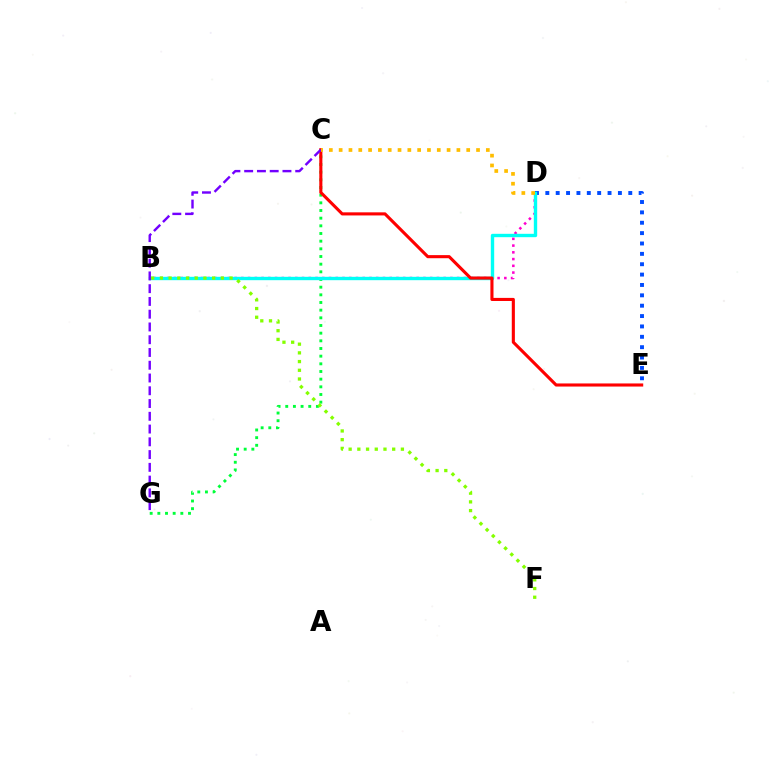{('D', 'E'): [{'color': '#004bff', 'line_style': 'dotted', 'thickness': 2.82}], ('C', 'G'): [{'color': '#00ff39', 'line_style': 'dotted', 'thickness': 2.08}, {'color': '#7200ff', 'line_style': 'dashed', 'thickness': 1.73}], ('B', 'D'): [{'color': '#ff00cf', 'line_style': 'dotted', 'thickness': 1.83}, {'color': '#00fff6', 'line_style': 'solid', 'thickness': 2.43}], ('C', 'E'): [{'color': '#ff0000', 'line_style': 'solid', 'thickness': 2.23}], ('C', 'D'): [{'color': '#ffbd00', 'line_style': 'dotted', 'thickness': 2.67}], ('B', 'F'): [{'color': '#84ff00', 'line_style': 'dotted', 'thickness': 2.37}]}